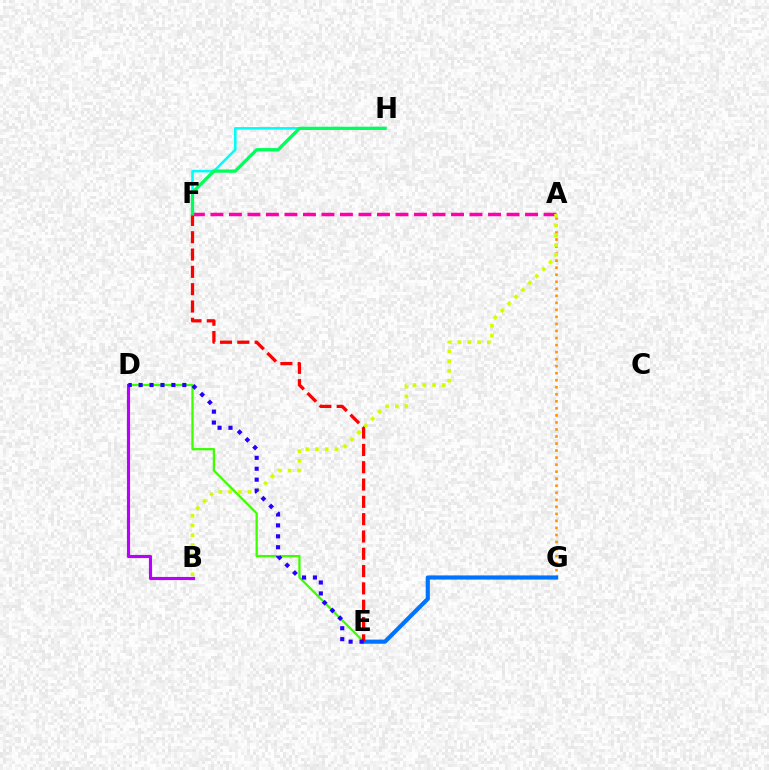{('D', 'E'): [{'color': '#3dff00', 'line_style': 'solid', 'thickness': 1.63}, {'color': '#2500ff', 'line_style': 'dotted', 'thickness': 2.97}], ('F', 'H'): [{'color': '#00fff6', 'line_style': 'solid', 'thickness': 1.86}, {'color': '#00ff5c', 'line_style': 'solid', 'thickness': 2.36}], ('B', 'D'): [{'color': '#b900ff', 'line_style': 'solid', 'thickness': 2.25}], ('A', 'G'): [{'color': '#ff9400', 'line_style': 'dotted', 'thickness': 1.91}], ('A', 'F'): [{'color': '#ff00ac', 'line_style': 'dashed', 'thickness': 2.51}], ('E', 'G'): [{'color': '#0074ff', 'line_style': 'solid', 'thickness': 3.0}], ('E', 'F'): [{'color': '#ff0000', 'line_style': 'dashed', 'thickness': 2.35}], ('A', 'B'): [{'color': '#d1ff00', 'line_style': 'dotted', 'thickness': 2.65}]}